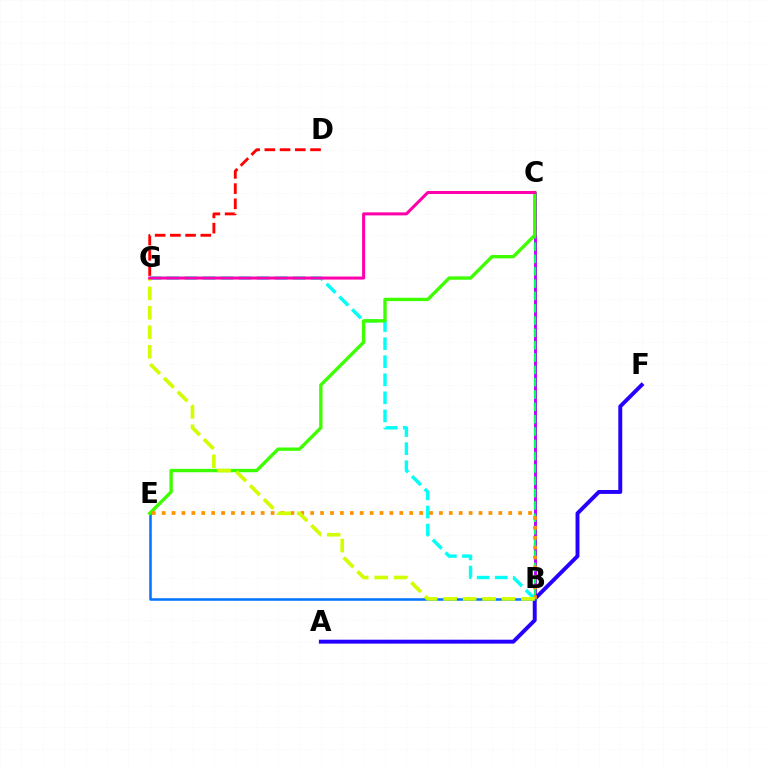{('B', 'C'): [{'color': '#b900ff', 'line_style': 'solid', 'thickness': 2.11}, {'color': '#00ff5c', 'line_style': 'dashed', 'thickness': 1.67}], ('A', 'F'): [{'color': '#2500ff', 'line_style': 'solid', 'thickness': 2.82}], ('B', 'G'): [{'color': '#00fff6', 'line_style': 'dashed', 'thickness': 2.45}, {'color': '#d1ff00', 'line_style': 'dashed', 'thickness': 2.64}], ('B', 'E'): [{'color': '#0074ff', 'line_style': 'solid', 'thickness': 1.82}, {'color': '#ff9400', 'line_style': 'dotted', 'thickness': 2.69}], ('C', 'E'): [{'color': '#3dff00', 'line_style': 'solid', 'thickness': 2.42}], ('D', 'G'): [{'color': '#ff0000', 'line_style': 'dashed', 'thickness': 2.07}], ('C', 'G'): [{'color': '#ff00ac', 'line_style': 'solid', 'thickness': 2.18}]}